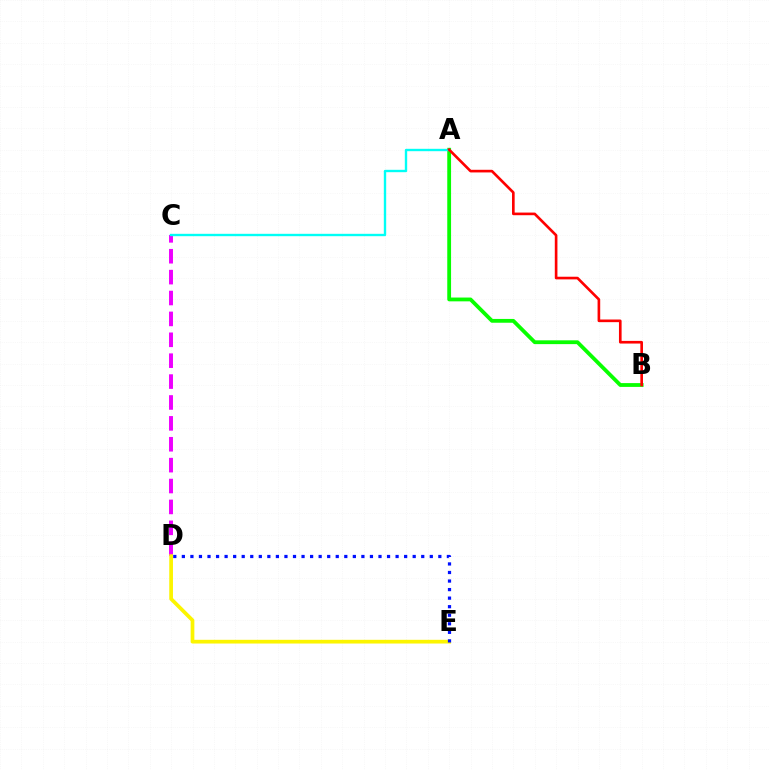{('A', 'B'): [{'color': '#08ff00', 'line_style': 'solid', 'thickness': 2.73}, {'color': '#ff0000', 'line_style': 'solid', 'thickness': 1.91}], ('C', 'D'): [{'color': '#ee00ff', 'line_style': 'dashed', 'thickness': 2.84}], ('A', 'C'): [{'color': '#00fff6', 'line_style': 'solid', 'thickness': 1.71}], ('D', 'E'): [{'color': '#fcf500', 'line_style': 'solid', 'thickness': 2.68}, {'color': '#0010ff', 'line_style': 'dotted', 'thickness': 2.32}]}